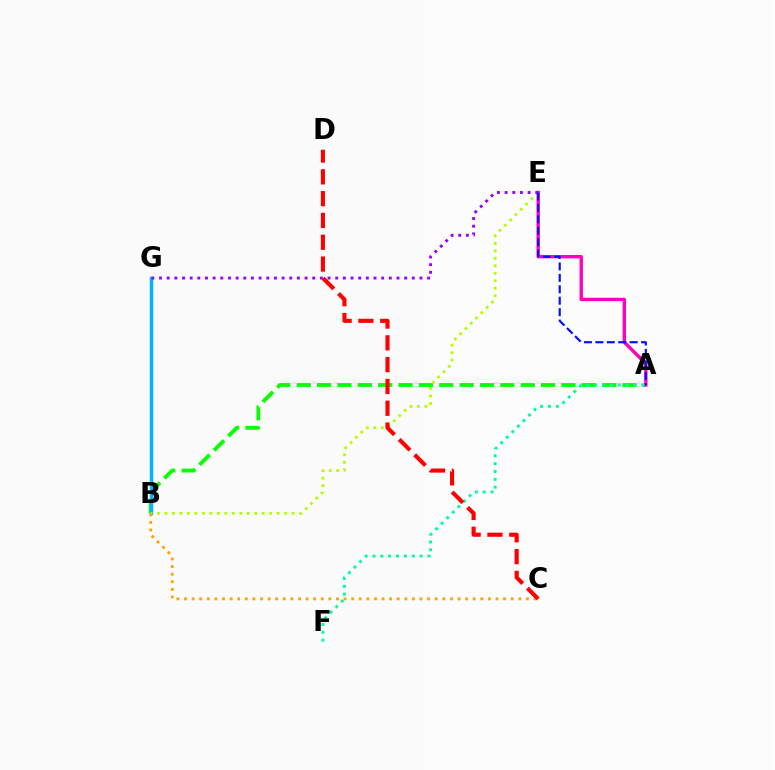{('A', 'B'): [{'color': '#08ff00', 'line_style': 'dashed', 'thickness': 2.77}], ('B', 'G'): [{'color': '#00b5ff', 'line_style': 'solid', 'thickness': 2.51}], ('B', 'E'): [{'color': '#b3ff00', 'line_style': 'dotted', 'thickness': 2.03}], ('A', 'E'): [{'color': '#ff00bd', 'line_style': 'solid', 'thickness': 2.43}, {'color': '#0010ff', 'line_style': 'dashed', 'thickness': 1.55}], ('E', 'G'): [{'color': '#9b00ff', 'line_style': 'dotted', 'thickness': 2.08}], ('A', 'F'): [{'color': '#00ff9d', 'line_style': 'dotted', 'thickness': 2.13}], ('B', 'C'): [{'color': '#ffa500', 'line_style': 'dotted', 'thickness': 2.06}], ('C', 'D'): [{'color': '#ff0000', 'line_style': 'dashed', 'thickness': 2.96}]}